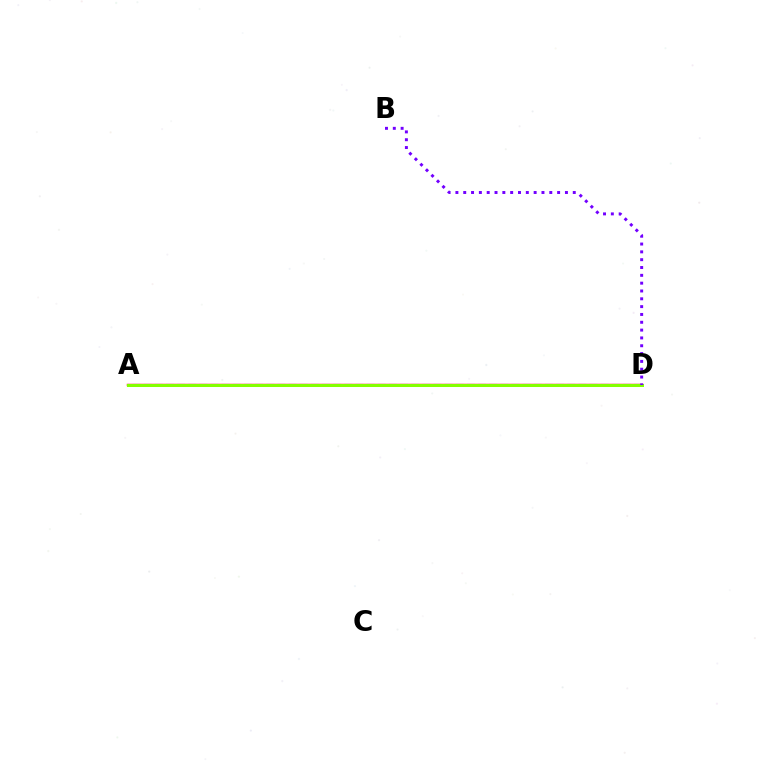{('A', 'D'): [{'color': '#00fff6', 'line_style': 'dashed', 'thickness': 1.51}, {'color': '#ff0000', 'line_style': 'solid', 'thickness': 1.74}, {'color': '#84ff00', 'line_style': 'solid', 'thickness': 2.17}], ('B', 'D'): [{'color': '#7200ff', 'line_style': 'dotted', 'thickness': 2.13}]}